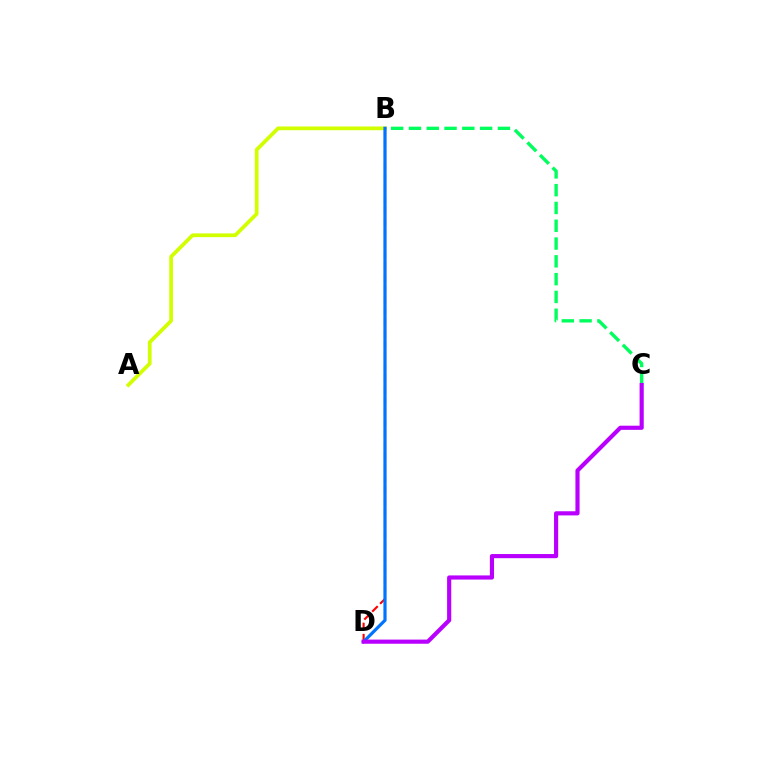{('B', 'D'): [{'color': '#ff0000', 'line_style': 'dashed', 'thickness': 1.52}, {'color': '#0074ff', 'line_style': 'solid', 'thickness': 2.3}], ('B', 'C'): [{'color': '#00ff5c', 'line_style': 'dashed', 'thickness': 2.42}], ('A', 'B'): [{'color': '#d1ff00', 'line_style': 'solid', 'thickness': 2.69}], ('C', 'D'): [{'color': '#b900ff', 'line_style': 'solid', 'thickness': 2.99}]}